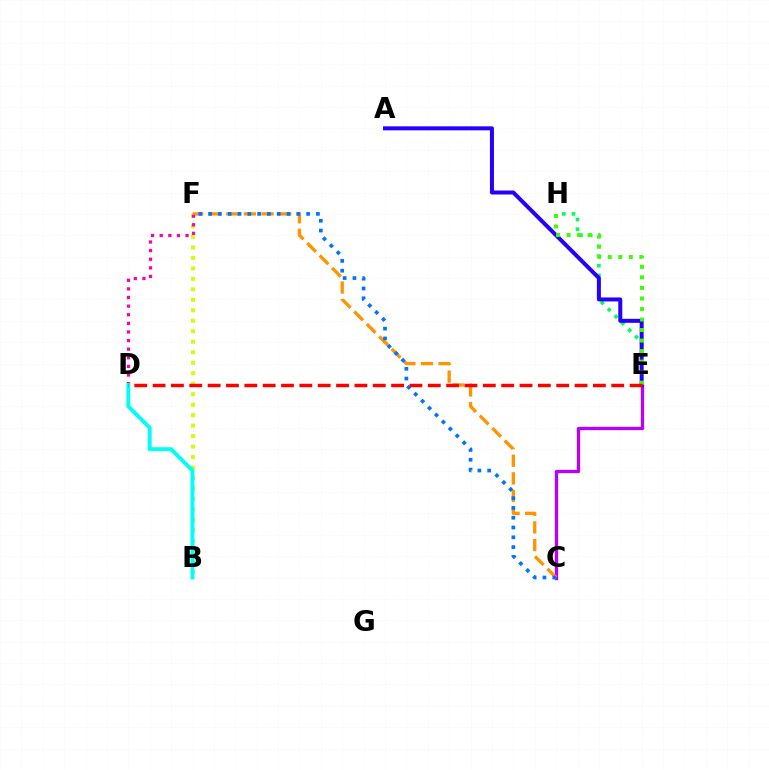{('C', 'E'): [{'color': '#b900ff', 'line_style': 'solid', 'thickness': 2.39}], ('C', 'F'): [{'color': '#ff9400', 'line_style': 'dashed', 'thickness': 2.39}, {'color': '#0074ff', 'line_style': 'dotted', 'thickness': 2.66}], ('B', 'F'): [{'color': '#d1ff00', 'line_style': 'dotted', 'thickness': 2.85}], ('D', 'F'): [{'color': '#ff00ac', 'line_style': 'dotted', 'thickness': 2.34}], ('E', 'H'): [{'color': '#00ff5c', 'line_style': 'dotted', 'thickness': 2.62}, {'color': '#3dff00', 'line_style': 'dotted', 'thickness': 2.86}], ('A', 'E'): [{'color': '#2500ff', 'line_style': 'solid', 'thickness': 2.88}], ('B', 'D'): [{'color': '#00fff6', 'line_style': 'solid', 'thickness': 2.83}], ('D', 'E'): [{'color': '#ff0000', 'line_style': 'dashed', 'thickness': 2.49}]}